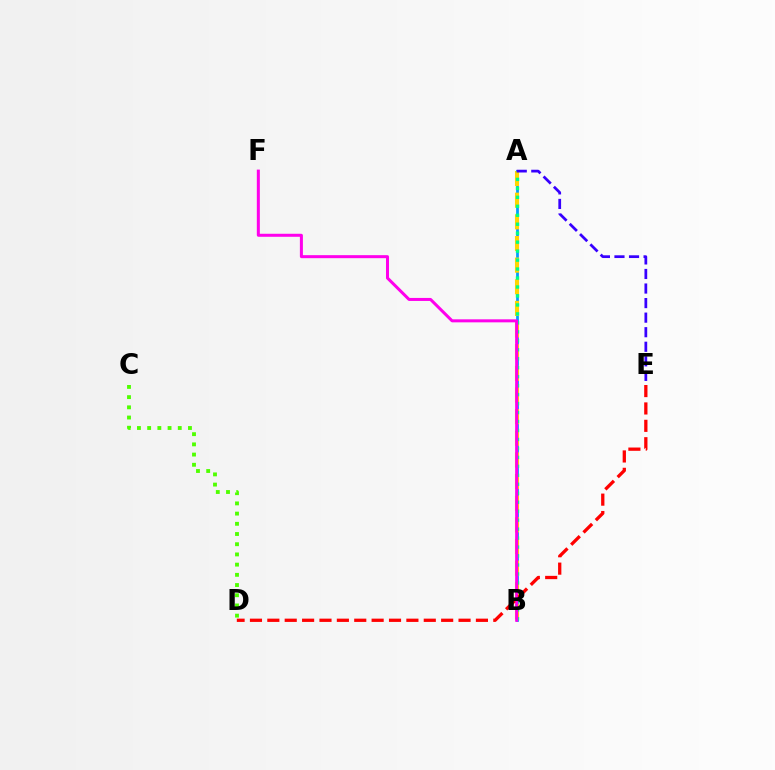{('A', 'B'): [{'color': '#009eff', 'line_style': 'solid', 'thickness': 1.98}, {'color': '#ffd500', 'line_style': 'dashed', 'thickness': 2.94}, {'color': '#00ff86', 'line_style': 'dotted', 'thickness': 2.44}], ('B', 'F'): [{'color': '#ff00ed', 'line_style': 'solid', 'thickness': 2.17}], ('A', 'E'): [{'color': '#3700ff', 'line_style': 'dashed', 'thickness': 1.98}], ('D', 'E'): [{'color': '#ff0000', 'line_style': 'dashed', 'thickness': 2.36}], ('C', 'D'): [{'color': '#4fff00', 'line_style': 'dotted', 'thickness': 2.77}]}